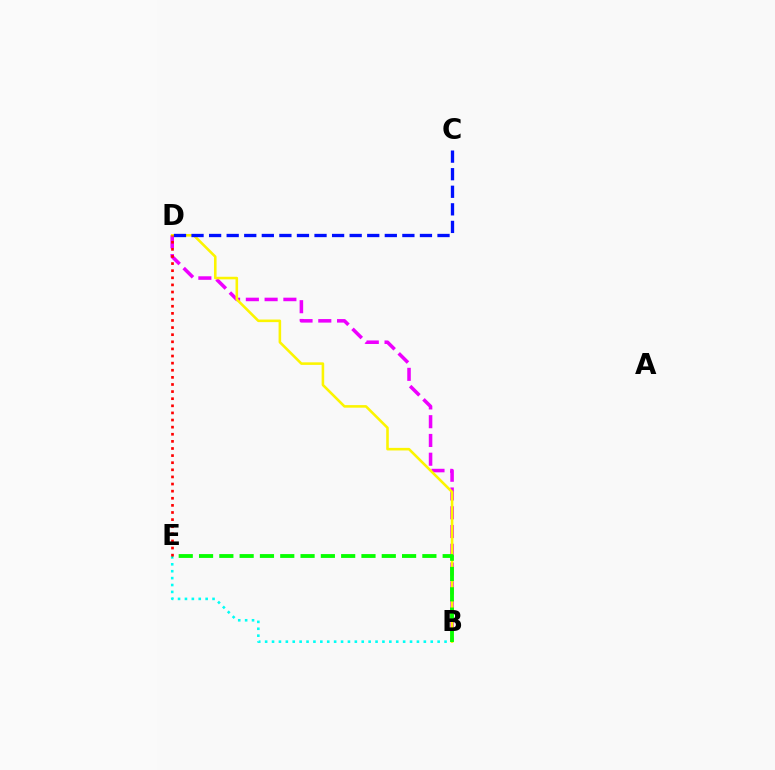{('B', 'D'): [{'color': '#ee00ff', 'line_style': 'dashed', 'thickness': 2.55}, {'color': '#fcf500', 'line_style': 'solid', 'thickness': 1.86}], ('B', 'E'): [{'color': '#00fff6', 'line_style': 'dotted', 'thickness': 1.87}, {'color': '#08ff00', 'line_style': 'dashed', 'thickness': 2.76}], ('C', 'D'): [{'color': '#0010ff', 'line_style': 'dashed', 'thickness': 2.39}], ('D', 'E'): [{'color': '#ff0000', 'line_style': 'dotted', 'thickness': 1.93}]}